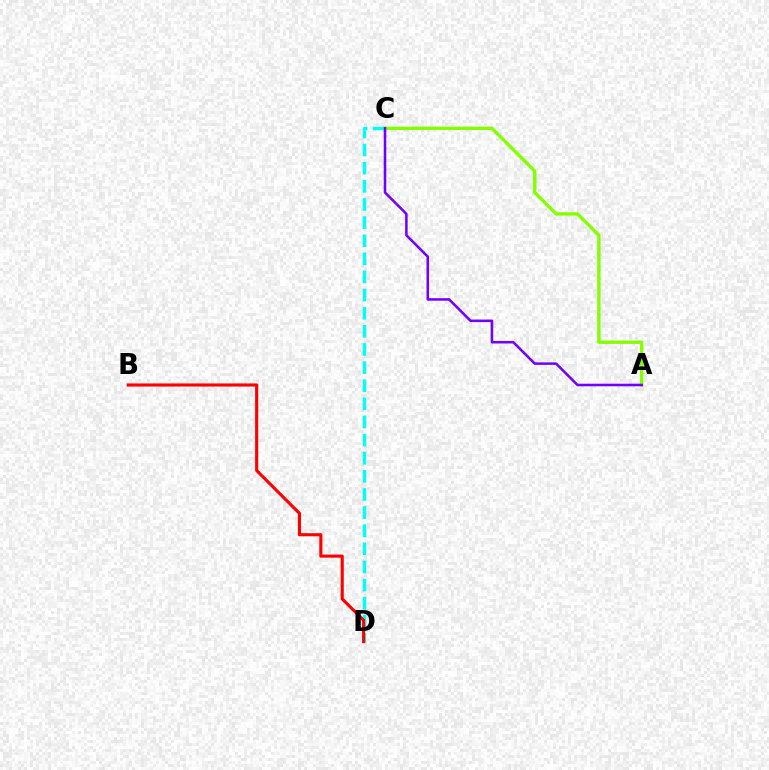{('C', 'D'): [{'color': '#00fff6', 'line_style': 'dashed', 'thickness': 2.46}], ('A', 'C'): [{'color': '#84ff00', 'line_style': 'solid', 'thickness': 2.42}, {'color': '#7200ff', 'line_style': 'solid', 'thickness': 1.83}], ('B', 'D'): [{'color': '#ff0000', 'line_style': 'solid', 'thickness': 2.24}]}